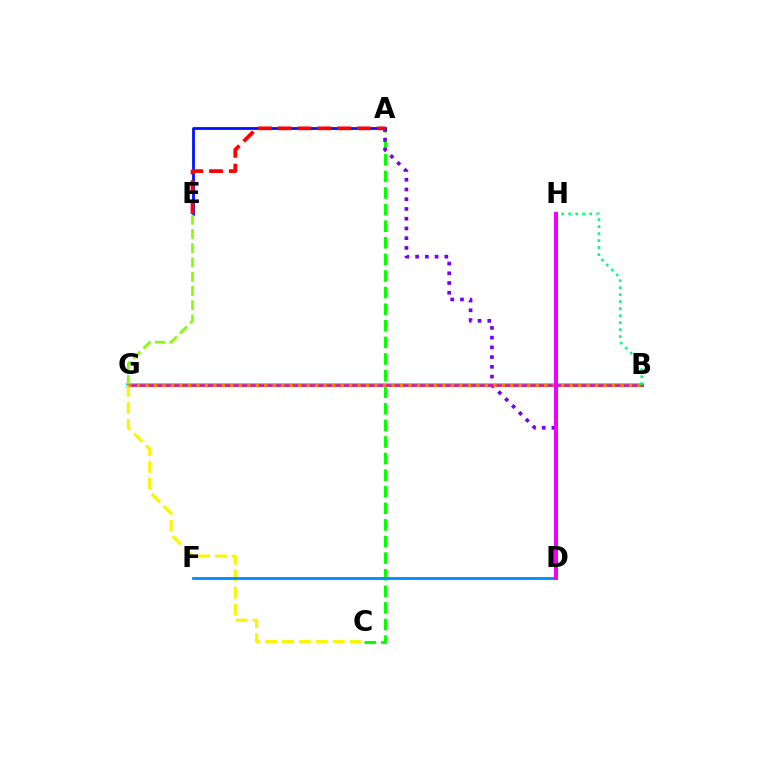{('A', 'C'): [{'color': '#08ff00', 'line_style': 'dashed', 'thickness': 2.25}], ('B', 'G'): [{'color': '#00fff6', 'line_style': 'solid', 'thickness': 3.0}, {'color': '#ff0094', 'line_style': 'solid', 'thickness': 1.83}, {'color': '#ff7c00', 'line_style': 'dotted', 'thickness': 2.3}], ('A', 'D'): [{'color': '#7200ff', 'line_style': 'dotted', 'thickness': 2.65}], ('A', 'E'): [{'color': '#0010ff', 'line_style': 'solid', 'thickness': 2.0}, {'color': '#ff0000', 'line_style': 'dashed', 'thickness': 2.69}], ('E', 'G'): [{'color': '#84ff00', 'line_style': 'dashed', 'thickness': 1.93}], ('C', 'G'): [{'color': '#fcf500', 'line_style': 'dashed', 'thickness': 2.3}], ('B', 'H'): [{'color': '#00ff74', 'line_style': 'dotted', 'thickness': 1.9}], ('D', 'F'): [{'color': '#008cff', 'line_style': 'solid', 'thickness': 2.04}], ('D', 'H'): [{'color': '#ee00ff', 'line_style': 'solid', 'thickness': 2.87}]}